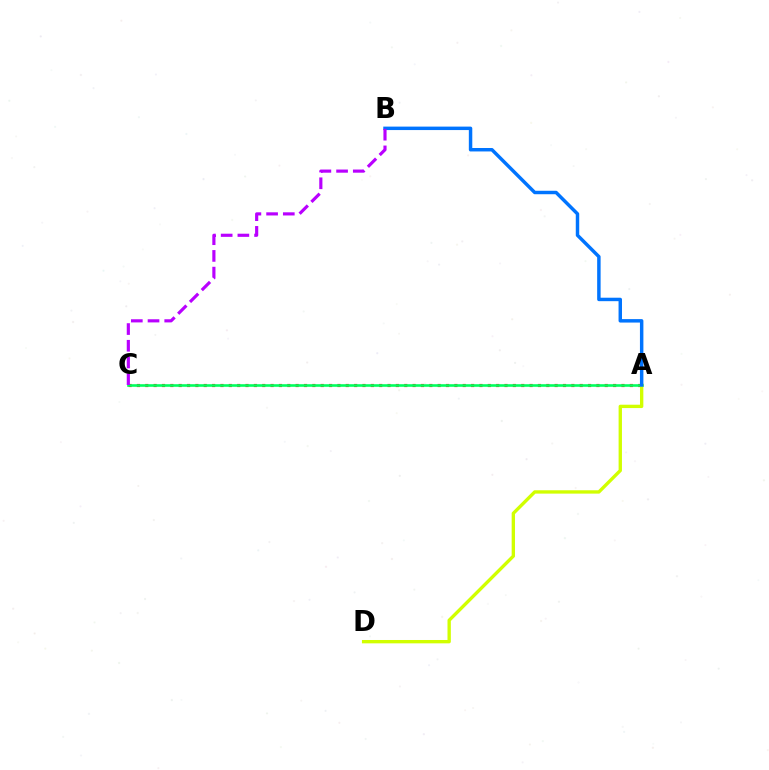{('A', 'C'): [{'color': '#ff0000', 'line_style': 'dotted', 'thickness': 2.27}, {'color': '#00ff5c', 'line_style': 'solid', 'thickness': 1.88}], ('A', 'D'): [{'color': '#d1ff00', 'line_style': 'solid', 'thickness': 2.41}], ('A', 'B'): [{'color': '#0074ff', 'line_style': 'solid', 'thickness': 2.49}], ('B', 'C'): [{'color': '#b900ff', 'line_style': 'dashed', 'thickness': 2.27}]}